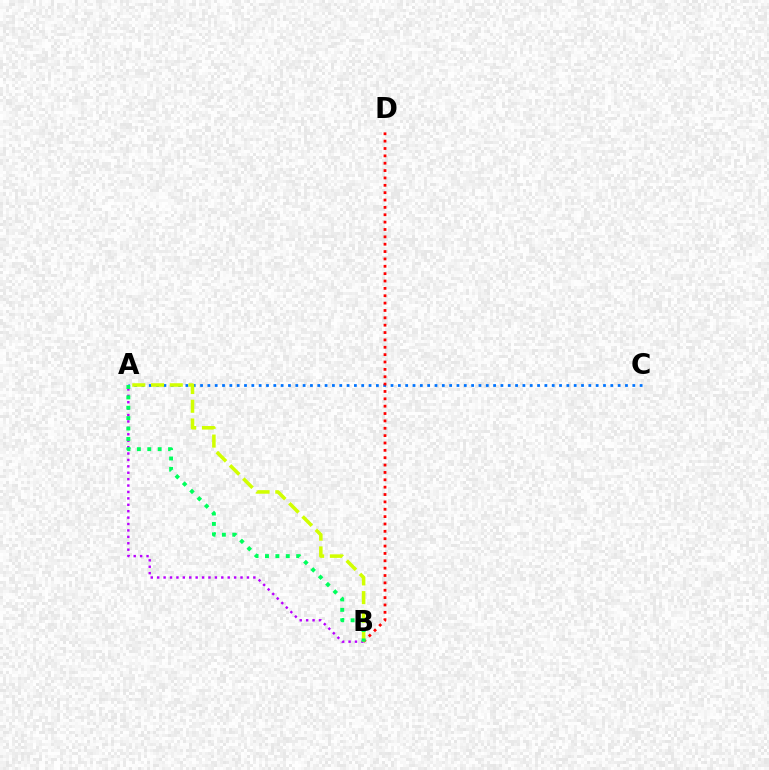{('A', 'B'): [{'color': '#b900ff', 'line_style': 'dotted', 'thickness': 1.74}, {'color': '#d1ff00', 'line_style': 'dashed', 'thickness': 2.55}, {'color': '#00ff5c', 'line_style': 'dotted', 'thickness': 2.82}], ('A', 'C'): [{'color': '#0074ff', 'line_style': 'dotted', 'thickness': 1.99}], ('B', 'D'): [{'color': '#ff0000', 'line_style': 'dotted', 'thickness': 2.0}]}